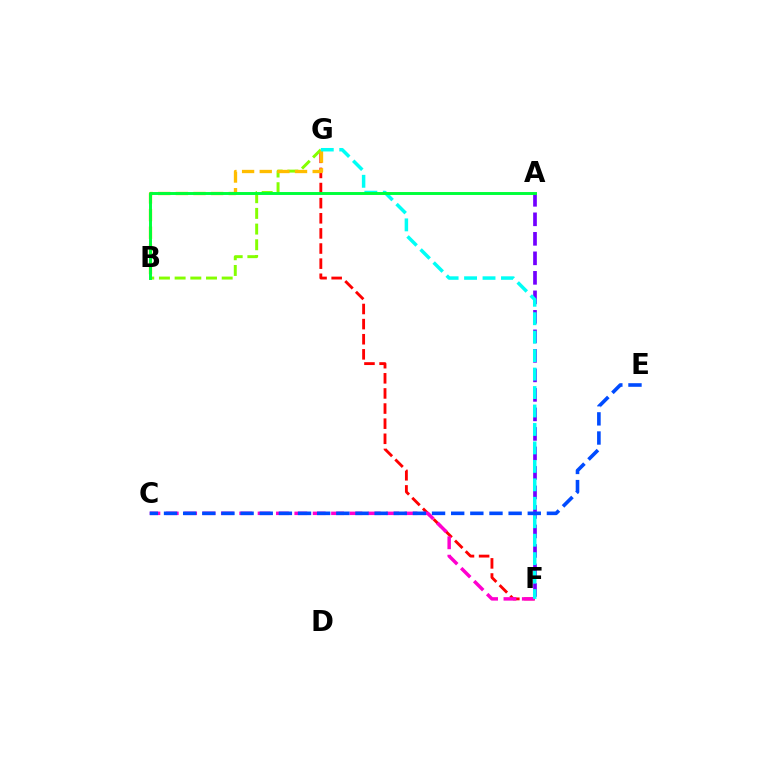{('A', 'F'): [{'color': '#7200ff', 'line_style': 'dashed', 'thickness': 2.65}], ('F', 'G'): [{'color': '#ff0000', 'line_style': 'dashed', 'thickness': 2.05}, {'color': '#00fff6', 'line_style': 'dashed', 'thickness': 2.51}], ('B', 'G'): [{'color': '#84ff00', 'line_style': 'dashed', 'thickness': 2.13}, {'color': '#ffbd00', 'line_style': 'dashed', 'thickness': 2.4}], ('C', 'F'): [{'color': '#ff00cf', 'line_style': 'dashed', 'thickness': 2.49}], ('C', 'E'): [{'color': '#004bff', 'line_style': 'dashed', 'thickness': 2.6}], ('A', 'B'): [{'color': '#00ff39', 'line_style': 'solid', 'thickness': 2.11}]}